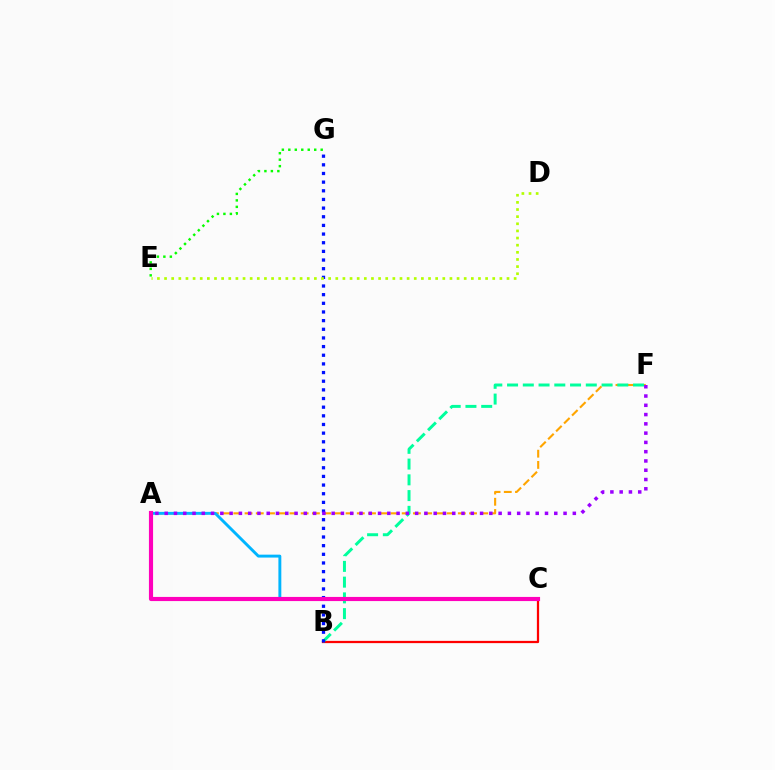{('B', 'C'): [{'color': '#ff0000', 'line_style': 'solid', 'thickness': 1.62}], ('A', 'F'): [{'color': '#ffa500', 'line_style': 'dashed', 'thickness': 1.52}, {'color': '#9b00ff', 'line_style': 'dotted', 'thickness': 2.52}], ('B', 'F'): [{'color': '#00ff9d', 'line_style': 'dashed', 'thickness': 2.14}], ('B', 'G'): [{'color': '#0010ff', 'line_style': 'dotted', 'thickness': 2.35}], ('D', 'E'): [{'color': '#b3ff00', 'line_style': 'dotted', 'thickness': 1.94}], ('E', 'G'): [{'color': '#08ff00', 'line_style': 'dotted', 'thickness': 1.76}], ('A', 'C'): [{'color': '#00b5ff', 'line_style': 'solid', 'thickness': 2.1}, {'color': '#ff00bd', 'line_style': 'solid', 'thickness': 2.98}]}